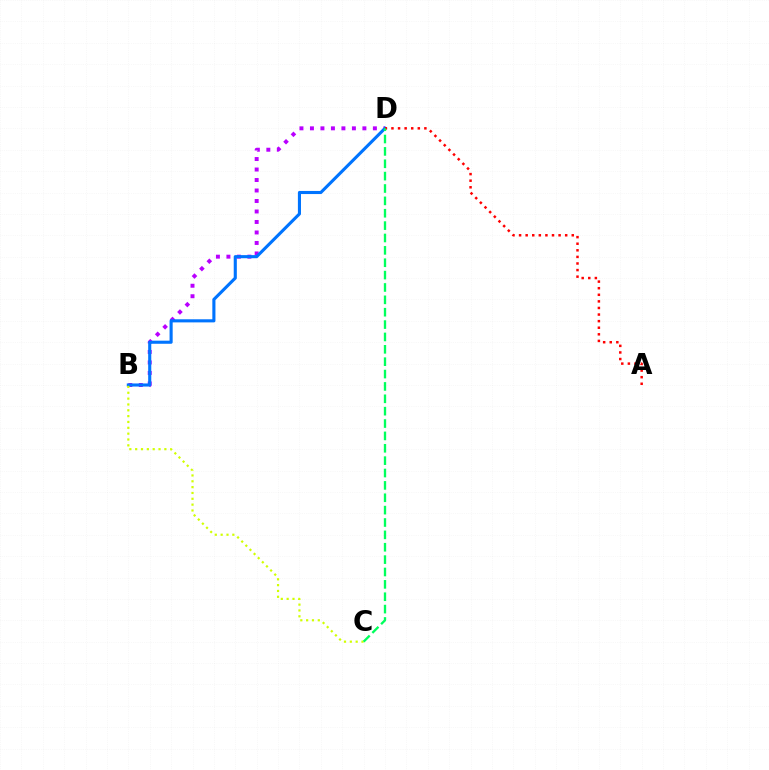{('B', 'D'): [{'color': '#b900ff', 'line_style': 'dotted', 'thickness': 2.85}, {'color': '#0074ff', 'line_style': 'solid', 'thickness': 2.23}], ('B', 'C'): [{'color': '#d1ff00', 'line_style': 'dotted', 'thickness': 1.59}], ('A', 'D'): [{'color': '#ff0000', 'line_style': 'dotted', 'thickness': 1.79}], ('C', 'D'): [{'color': '#00ff5c', 'line_style': 'dashed', 'thickness': 1.68}]}